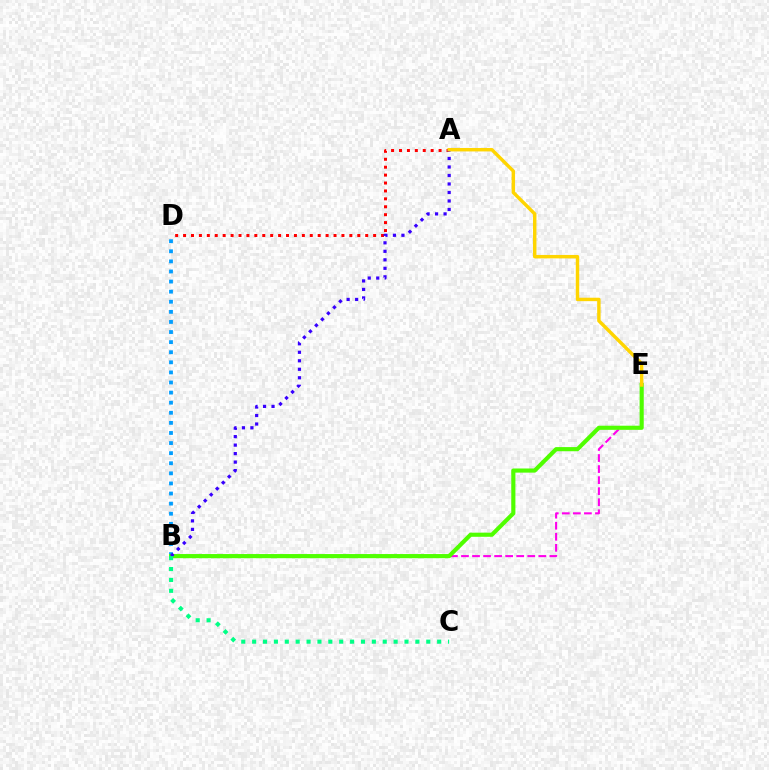{('A', 'D'): [{'color': '#ff0000', 'line_style': 'dotted', 'thickness': 2.15}], ('B', 'E'): [{'color': '#ff00ed', 'line_style': 'dashed', 'thickness': 1.5}, {'color': '#4fff00', 'line_style': 'solid', 'thickness': 2.98}], ('B', 'D'): [{'color': '#009eff', 'line_style': 'dotted', 'thickness': 2.74}], ('A', 'B'): [{'color': '#3700ff', 'line_style': 'dotted', 'thickness': 2.31}], ('A', 'E'): [{'color': '#ffd500', 'line_style': 'solid', 'thickness': 2.47}], ('B', 'C'): [{'color': '#00ff86', 'line_style': 'dotted', 'thickness': 2.96}]}